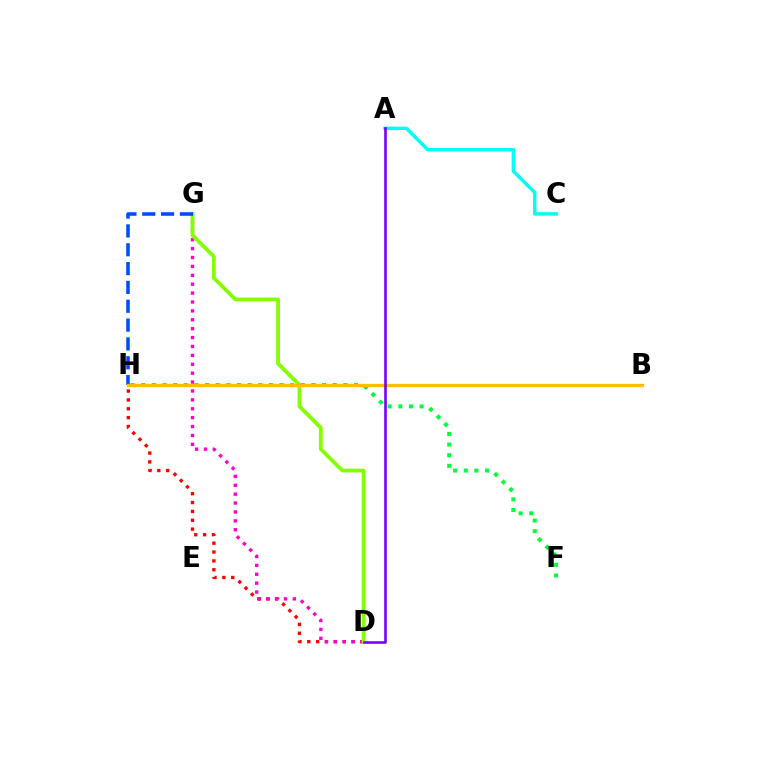{('D', 'H'): [{'color': '#ff0000', 'line_style': 'dotted', 'thickness': 2.41}], ('D', 'G'): [{'color': '#ff00cf', 'line_style': 'dotted', 'thickness': 2.42}, {'color': '#84ff00', 'line_style': 'solid', 'thickness': 2.72}], ('A', 'C'): [{'color': '#00fff6', 'line_style': 'solid', 'thickness': 2.48}], ('G', 'H'): [{'color': '#004bff', 'line_style': 'dashed', 'thickness': 2.56}], ('F', 'H'): [{'color': '#00ff39', 'line_style': 'dotted', 'thickness': 2.89}], ('B', 'H'): [{'color': '#ffbd00', 'line_style': 'solid', 'thickness': 2.39}], ('A', 'D'): [{'color': '#7200ff', 'line_style': 'solid', 'thickness': 1.87}]}